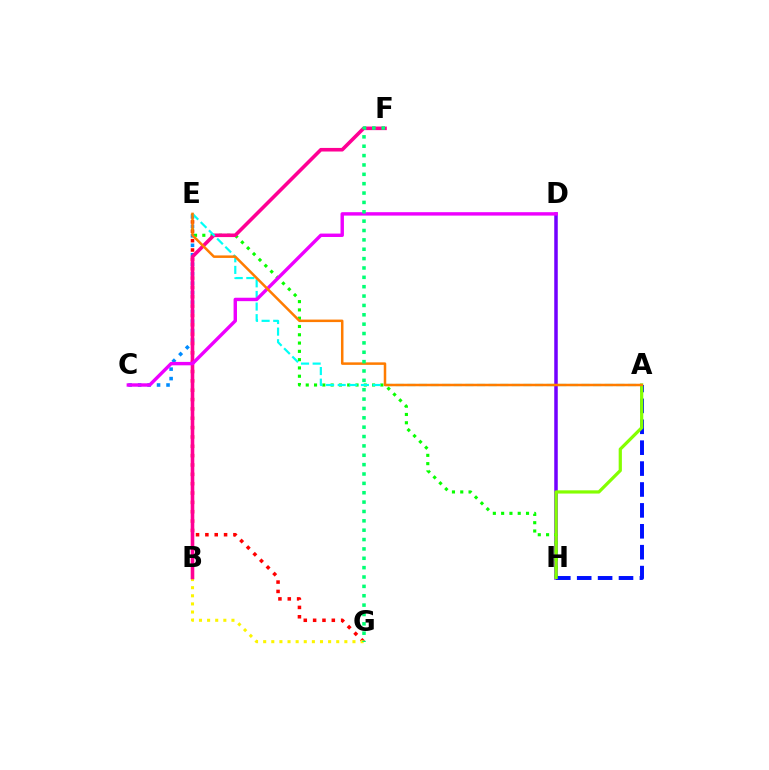{('D', 'H'): [{'color': '#7200ff', 'line_style': 'solid', 'thickness': 2.53}], ('E', 'H'): [{'color': '#08ff00', 'line_style': 'dotted', 'thickness': 2.25}], ('A', 'H'): [{'color': '#0010ff', 'line_style': 'dashed', 'thickness': 2.84}, {'color': '#84ff00', 'line_style': 'solid', 'thickness': 2.32}], ('E', 'G'): [{'color': '#ff0000', 'line_style': 'dotted', 'thickness': 2.54}], ('B', 'G'): [{'color': '#fcf500', 'line_style': 'dotted', 'thickness': 2.21}], ('C', 'E'): [{'color': '#008cff', 'line_style': 'dotted', 'thickness': 2.57}], ('B', 'F'): [{'color': '#ff0094', 'line_style': 'solid', 'thickness': 2.59}], ('A', 'E'): [{'color': '#00fff6', 'line_style': 'dashed', 'thickness': 1.58}, {'color': '#ff7c00', 'line_style': 'solid', 'thickness': 1.81}], ('C', 'D'): [{'color': '#ee00ff', 'line_style': 'solid', 'thickness': 2.46}], ('F', 'G'): [{'color': '#00ff74', 'line_style': 'dotted', 'thickness': 2.54}]}